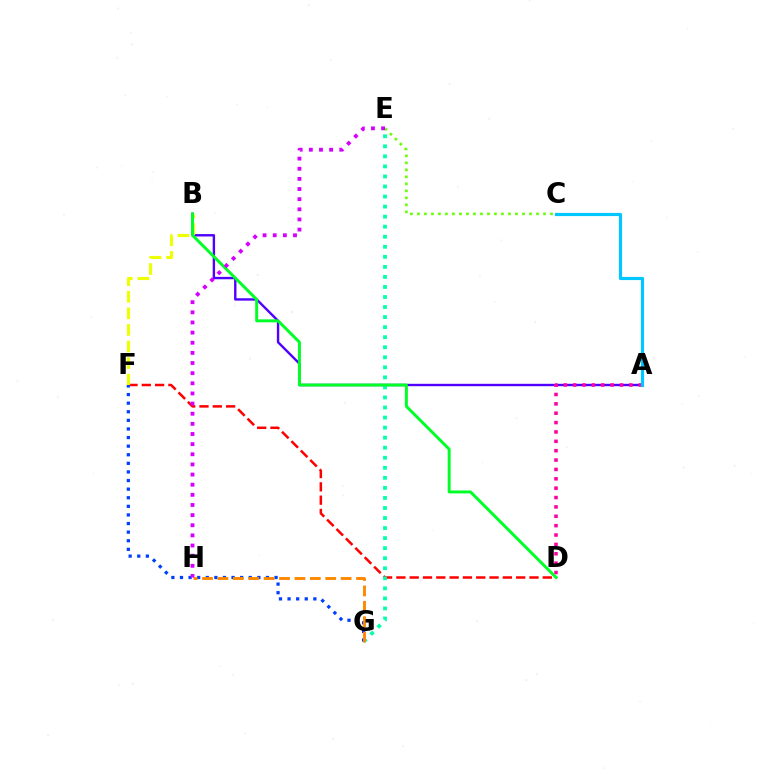{('D', 'F'): [{'color': '#ff0000', 'line_style': 'dashed', 'thickness': 1.81}], ('A', 'B'): [{'color': '#4f00ff', 'line_style': 'solid', 'thickness': 1.72}], ('E', 'G'): [{'color': '#00ffaf', 'line_style': 'dotted', 'thickness': 2.73}], ('B', 'F'): [{'color': '#eeff00', 'line_style': 'dashed', 'thickness': 2.25}], ('A', 'D'): [{'color': '#ff00a0', 'line_style': 'dotted', 'thickness': 2.55}], ('B', 'D'): [{'color': '#00ff27', 'line_style': 'solid', 'thickness': 2.12}], ('F', 'G'): [{'color': '#003fff', 'line_style': 'dotted', 'thickness': 2.34}], ('C', 'E'): [{'color': '#66ff00', 'line_style': 'dotted', 'thickness': 1.9}], ('A', 'C'): [{'color': '#00c7ff', 'line_style': 'solid', 'thickness': 2.29}], ('G', 'H'): [{'color': '#ff8800', 'line_style': 'dashed', 'thickness': 2.09}], ('E', 'H'): [{'color': '#d600ff', 'line_style': 'dotted', 'thickness': 2.75}]}